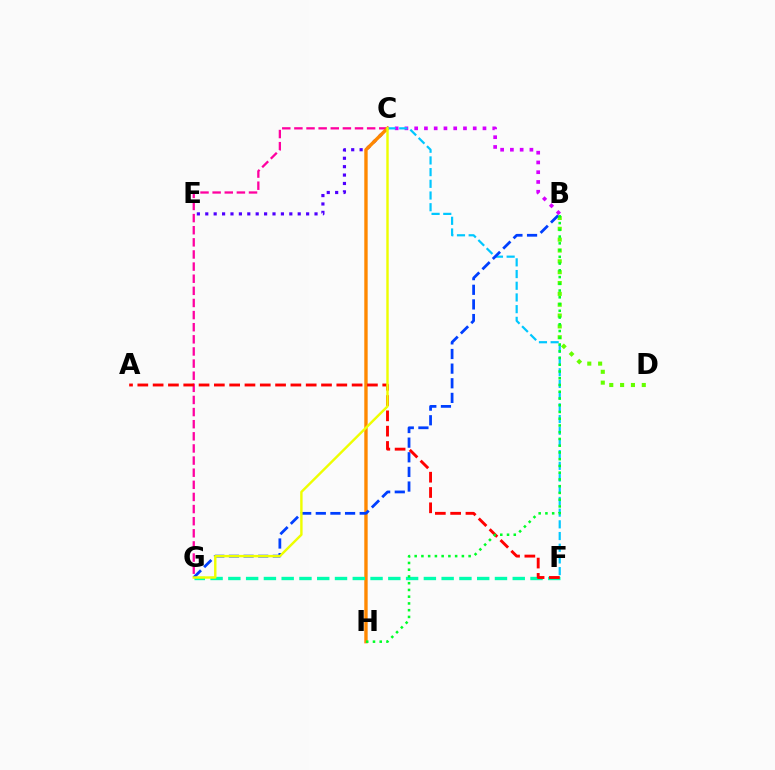{('B', 'D'): [{'color': '#66ff00', 'line_style': 'dotted', 'thickness': 2.95}], ('B', 'C'): [{'color': '#d600ff', 'line_style': 'dotted', 'thickness': 2.65}], ('C', 'G'): [{'color': '#ff00a0', 'line_style': 'dashed', 'thickness': 1.65}, {'color': '#eeff00', 'line_style': 'solid', 'thickness': 1.74}], ('C', 'E'): [{'color': '#4f00ff', 'line_style': 'dotted', 'thickness': 2.28}], ('C', 'H'): [{'color': '#ff8800', 'line_style': 'solid', 'thickness': 2.43}], ('C', 'F'): [{'color': '#00c7ff', 'line_style': 'dashed', 'thickness': 1.59}], ('B', 'G'): [{'color': '#003fff', 'line_style': 'dashed', 'thickness': 1.99}], ('F', 'G'): [{'color': '#00ffaf', 'line_style': 'dashed', 'thickness': 2.41}], ('A', 'F'): [{'color': '#ff0000', 'line_style': 'dashed', 'thickness': 2.08}], ('B', 'H'): [{'color': '#00ff27', 'line_style': 'dotted', 'thickness': 1.83}]}